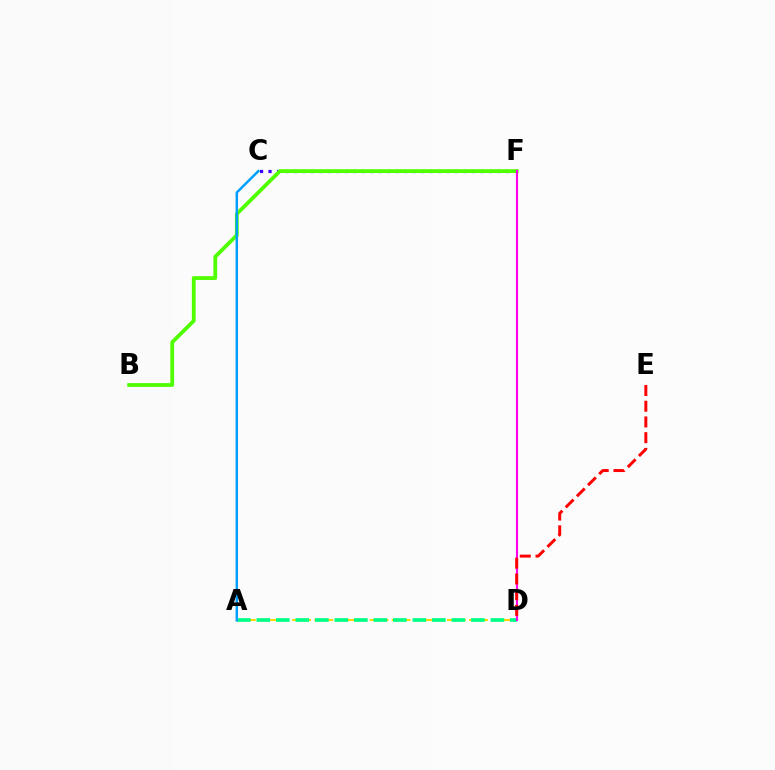{('A', 'D'): [{'color': '#ffd500', 'line_style': 'dashed', 'thickness': 1.5}, {'color': '#00ff86', 'line_style': 'dashed', 'thickness': 2.65}], ('C', 'F'): [{'color': '#3700ff', 'line_style': 'dotted', 'thickness': 2.3}], ('B', 'F'): [{'color': '#4fff00', 'line_style': 'solid', 'thickness': 2.72}], ('A', 'C'): [{'color': '#009eff', 'line_style': 'solid', 'thickness': 1.78}], ('D', 'F'): [{'color': '#ff00ed', 'line_style': 'solid', 'thickness': 1.55}], ('D', 'E'): [{'color': '#ff0000', 'line_style': 'dashed', 'thickness': 2.14}]}